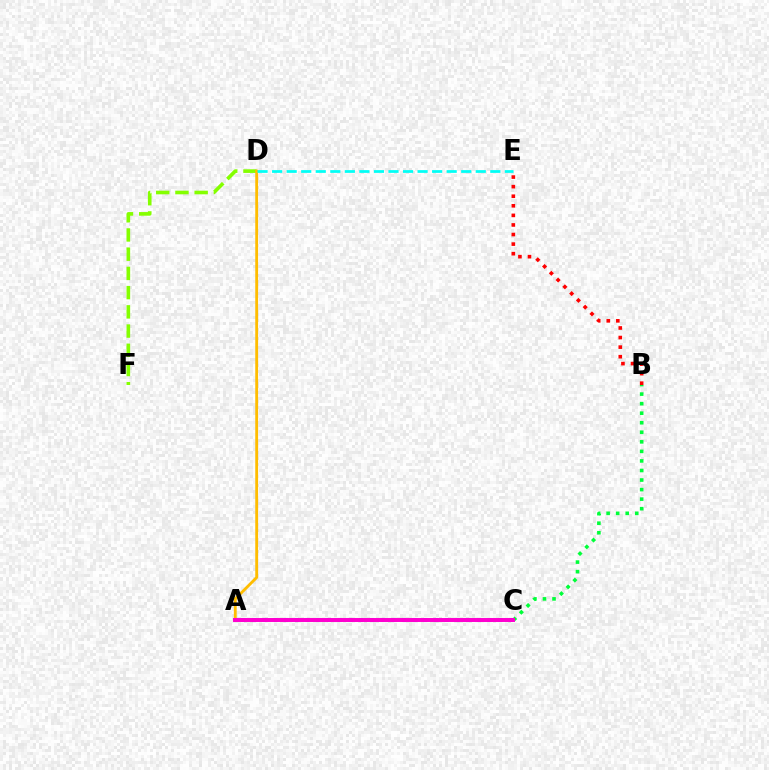{('A', 'C'): [{'color': '#7200ff', 'line_style': 'dotted', 'thickness': 2.91}, {'color': '#004bff', 'line_style': 'solid', 'thickness': 1.75}, {'color': '#ff00cf', 'line_style': 'solid', 'thickness': 2.85}], ('B', 'E'): [{'color': '#ff0000', 'line_style': 'dotted', 'thickness': 2.6}], ('D', 'F'): [{'color': '#84ff00', 'line_style': 'dashed', 'thickness': 2.61}], ('A', 'D'): [{'color': '#ffbd00', 'line_style': 'solid', 'thickness': 2.04}], ('B', 'C'): [{'color': '#00ff39', 'line_style': 'dotted', 'thickness': 2.59}], ('D', 'E'): [{'color': '#00fff6', 'line_style': 'dashed', 'thickness': 1.98}]}